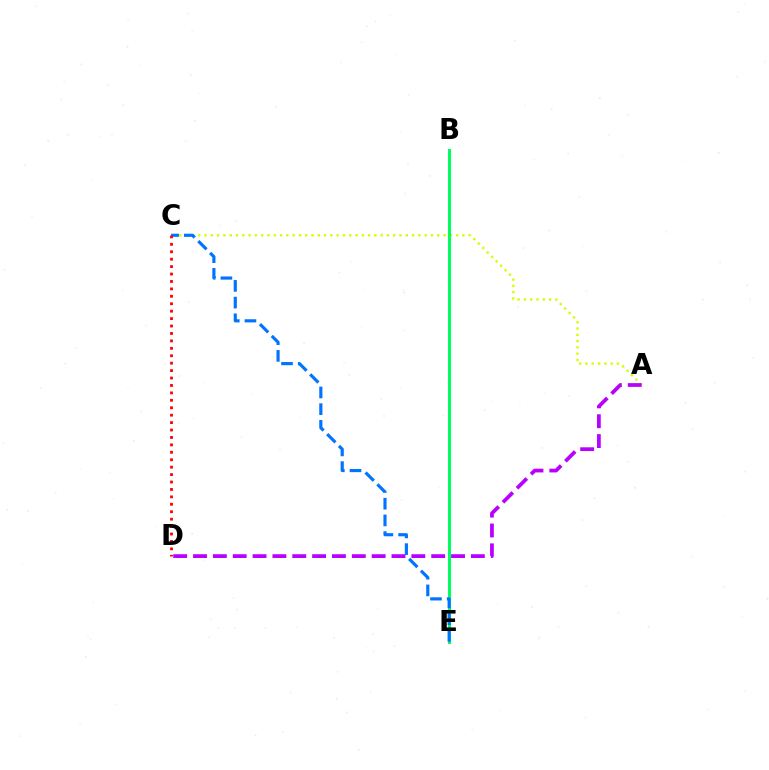{('A', 'C'): [{'color': '#d1ff00', 'line_style': 'dotted', 'thickness': 1.71}], ('A', 'D'): [{'color': '#b900ff', 'line_style': 'dashed', 'thickness': 2.7}], ('B', 'E'): [{'color': '#00ff5c', 'line_style': 'solid', 'thickness': 2.21}], ('C', 'E'): [{'color': '#0074ff', 'line_style': 'dashed', 'thickness': 2.27}], ('C', 'D'): [{'color': '#ff0000', 'line_style': 'dotted', 'thickness': 2.02}]}